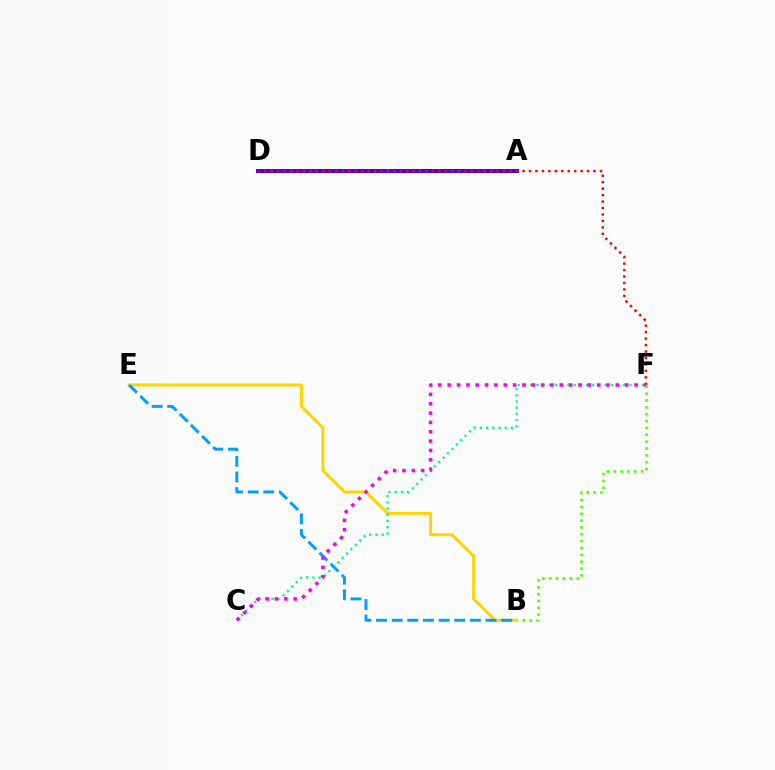{('A', 'D'): [{'color': '#3700ff', 'line_style': 'solid', 'thickness': 2.85}], ('B', 'E'): [{'color': '#ffd500', 'line_style': 'solid', 'thickness': 2.18}, {'color': '#009eff', 'line_style': 'dashed', 'thickness': 2.13}], ('D', 'F'): [{'color': '#ff0000', 'line_style': 'dotted', 'thickness': 1.75}], ('C', 'F'): [{'color': '#00ff86', 'line_style': 'dotted', 'thickness': 1.69}, {'color': '#ff00ed', 'line_style': 'dotted', 'thickness': 2.54}], ('B', 'F'): [{'color': '#4fff00', 'line_style': 'dotted', 'thickness': 1.86}]}